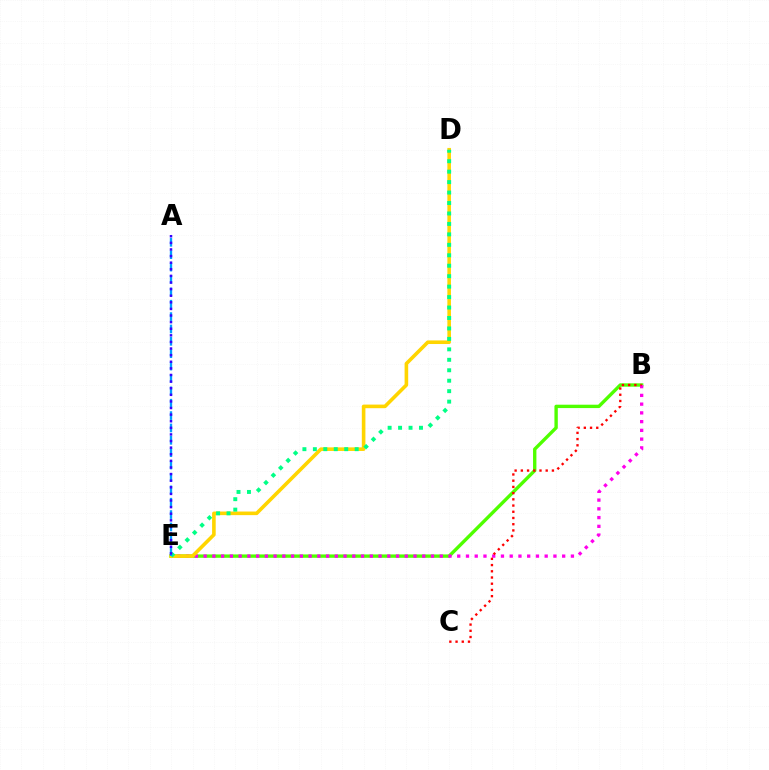{('B', 'E'): [{'color': '#4fff00', 'line_style': 'solid', 'thickness': 2.43}, {'color': '#ff00ed', 'line_style': 'dotted', 'thickness': 2.38}], ('D', 'E'): [{'color': '#ffd500', 'line_style': 'solid', 'thickness': 2.59}, {'color': '#00ff86', 'line_style': 'dotted', 'thickness': 2.84}], ('A', 'E'): [{'color': '#009eff', 'line_style': 'dashed', 'thickness': 1.68}, {'color': '#3700ff', 'line_style': 'dotted', 'thickness': 1.79}], ('B', 'C'): [{'color': '#ff0000', 'line_style': 'dotted', 'thickness': 1.69}]}